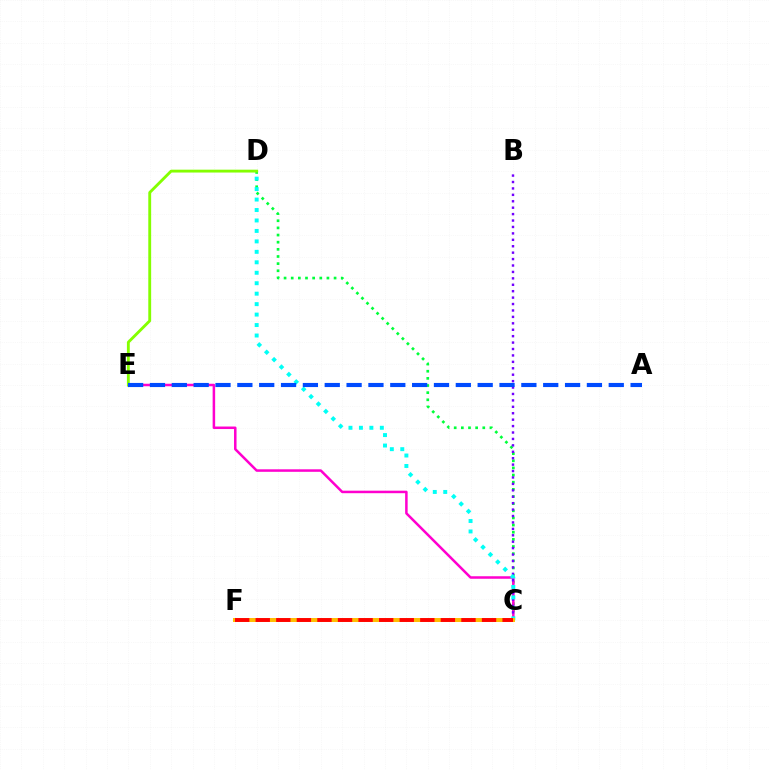{('C', 'D'): [{'color': '#00ff39', 'line_style': 'dotted', 'thickness': 1.94}, {'color': '#00fff6', 'line_style': 'dotted', 'thickness': 2.84}], ('C', 'E'): [{'color': '#ff00cf', 'line_style': 'solid', 'thickness': 1.81}], ('D', 'E'): [{'color': '#84ff00', 'line_style': 'solid', 'thickness': 2.06}], ('B', 'C'): [{'color': '#7200ff', 'line_style': 'dotted', 'thickness': 1.75}], ('C', 'F'): [{'color': '#ffbd00', 'line_style': 'solid', 'thickness': 2.87}, {'color': '#ff0000', 'line_style': 'dashed', 'thickness': 2.79}], ('A', 'E'): [{'color': '#004bff', 'line_style': 'dashed', 'thickness': 2.97}]}